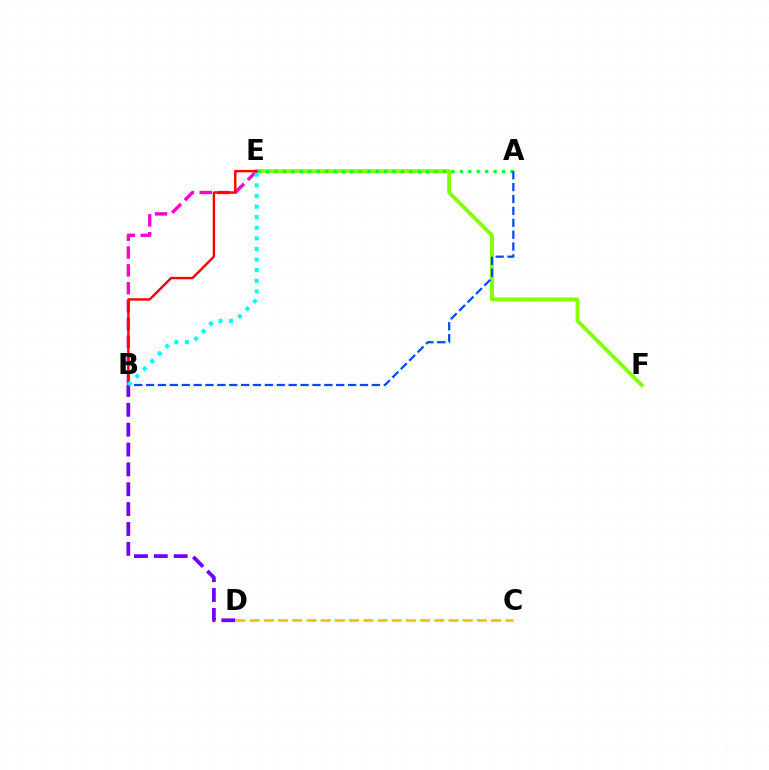{('E', 'F'): [{'color': '#84ff00', 'line_style': 'solid', 'thickness': 2.79}], ('A', 'E'): [{'color': '#00ff39', 'line_style': 'dotted', 'thickness': 2.29}], ('A', 'B'): [{'color': '#004bff', 'line_style': 'dashed', 'thickness': 1.61}], ('B', 'D'): [{'color': '#7200ff', 'line_style': 'dashed', 'thickness': 2.7}], ('B', 'E'): [{'color': '#ff00cf', 'line_style': 'dashed', 'thickness': 2.42}, {'color': '#ff0000', 'line_style': 'solid', 'thickness': 1.73}, {'color': '#00fff6', 'line_style': 'dotted', 'thickness': 2.88}], ('C', 'D'): [{'color': '#ffbd00', 'line_style': 'dashed', 'thickness': 1.93}]}